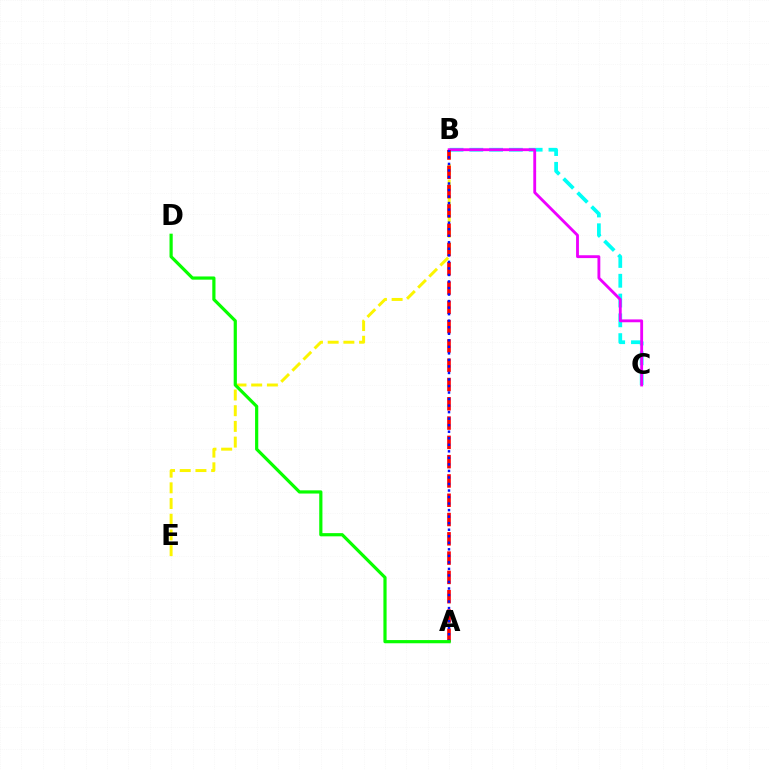{('B', 'E'): [{'color': '#fcf500', 'line_style': 'dashed', 'thickness': 2.13}], ('B', 'C'): [{'color': '#00fff6', 'line_style': 'dashed', 'thickness': 2.69}, {'color': '#ee00ff', 'line_style': 'solid', 'thickness': 2.05}], ('A', 'B'): [{'color': '#ff0000', 'line_style': 'dashed', 'thickness': 2.62}, {'color': '#0010ff', 'line_style': 'dotted', 'thickness': 1.77}], ('A', 'D'): [{'color': '#08ff00', 'line_style': 'solid', 'thickness': 2.3}]}